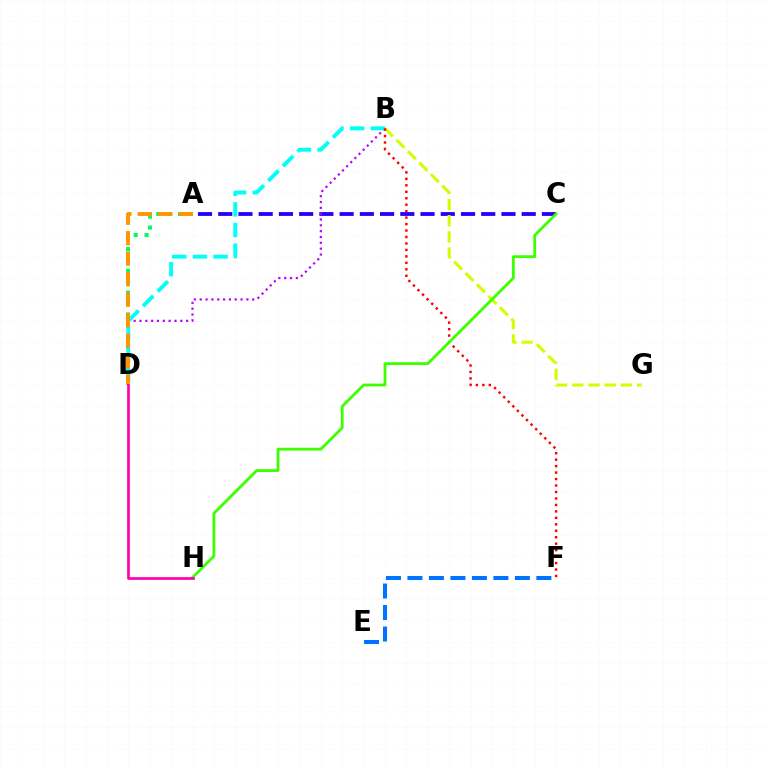{('A', 'C'): [{'color': '#2500ff', 'line_style': 'dashed', 'thickness': 2.75}], ('B', 'G'): [{'color': '#d1ff00', 'line_style': 'dashed', 'thickness': 2.2}], ('B', 'D'): [{'color': '#b900ff', 'line_style': 'dotted', 'thickness': 1.58}, {'color': '#00fff6', 'line_style': 'dashed', 'thickness': 2.81}], ('A', 'D'): [{'color': '#00ff5c', 'line_style': 'dotted', 'thickness': 2.96}, {'color': '#ff9400', 'line_style': 'dashed', 'thickness': 2.79}], ('B', 'F'): [{'color': '#ff0000', 'line_style': 'dotted', 'thickness': 1.76}], ('C', 'H'): [{'color': '#3dff00', 'line_style': 'solid', 'thickness': 2.03}], ('E', 'F'): [{'color': '#0074ff', 'line_style': 'dashed', 'thickness': 2.92}], ('D', 'H'): [{'color': '#ff00ac', 'line_style': 'solid', 'thickness': 1.94}]}